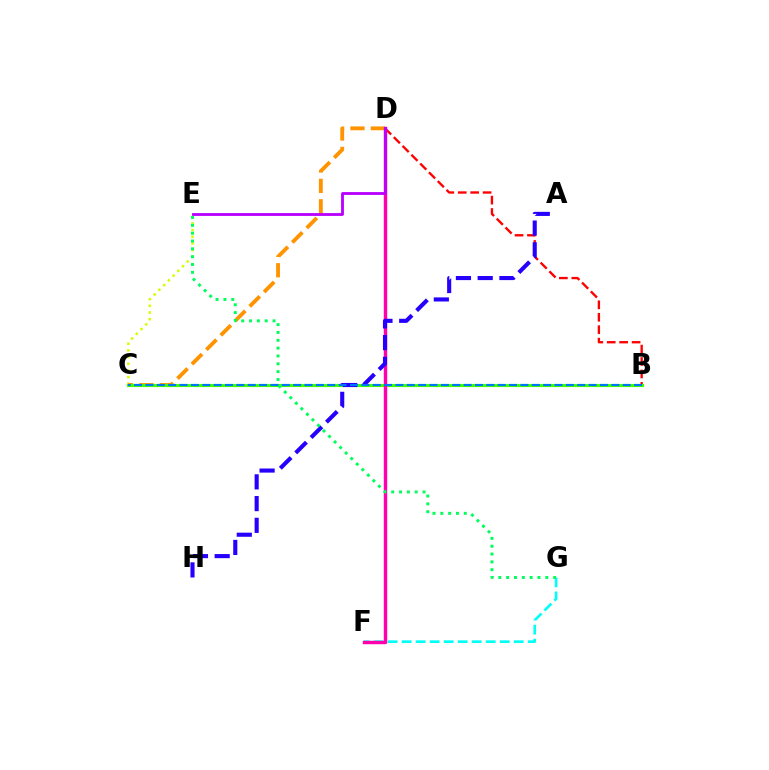{('C', 'E'): [{'color': '#d1ff00', 'line_style': 'dotted', 'thickness': 1.81}], ('B', 'D'): [{'color': '#ff0000', 'line_style': 'dashed', 'thickness': 1.69}], ('C', 'D'): [{'color': '#ff9400', 'line_style': 'dashed', 'thickness': 2.77}], ('F', 'G'): [{'color': '#00fff6', 'line_style': 'dashed', 'thickness': 1.9}], ('B', 'C'): [{'color': '#3dff00', 'line_style': 'solid', 'thickness': 2.24}, {'color': '#0074ff', 'line_style': 'dashed', 'thickness': 1.54}], ('D', 'F'): [{'color': '#ff00ac', 'line_style': 'solid', 'thickness': 2.46}], ('A', 'H'): [{'color': '#2500ff', 'line_style': 'dashed', 'thickness': 2.95}], ('D', 'E'): [{'color': '#b900ff', 'line_style': 'solid', 'thickness': 2.04}], ('E', 'G'): [{'color': '#00ff5c', 'line_style': 'dotted', 'thickness': 2.13}]}